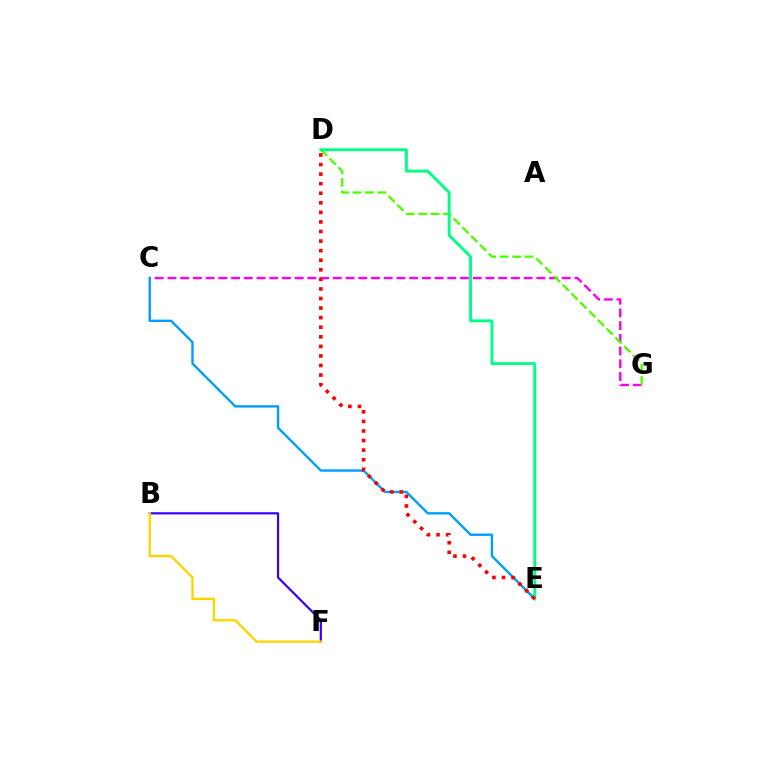{('C', 'G'): [{'color': '#ff00ed', 'line_style': 'dashed', 'thickness': 1.73}], ('C', 'E'): [{'color': '#009eff', 'line_style': 'solid', 'thickness': 1.72}], ('B', 'F'): [{'color': '#3700ff', 'line_style': 'solid', 'thickness': 1.58}, {'color': '#ffd500', 'line_style': 'solid', 'thickness': 1.71}], ('D', 'G'): [{'color': '#4fff00', 'line_style': 'dashed', 'thickness': 1.69}], ('D', 'E'): [{'color': '#00ff86', 'line_style': 'solid', 'thickness': 2.1}, {'color': '#ff0000', 'line_style': 'dotted', 'thickness': 2.6}]}